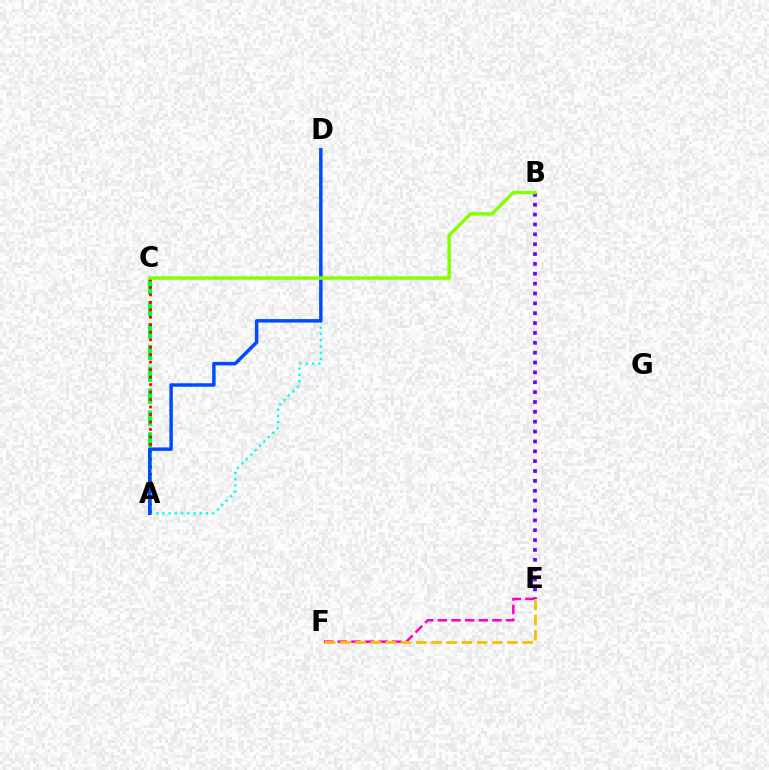{('A', 'D'): [{'color': '#00fff6', 'line_style': 'dotted', 'thickness': 1.69}, {'color': '#004bff', 'line_style': 'solid', 'thickness': 2.49}], ('A', 'C'): [{'color': '#00ff39', 'line_style': 'dashed', 'thickness': 2.97}, {'color': '#ff0000', 'line_style': 'dotted', 'thickness': 2.03}], ('B', 'E'): [{'color': '#7200ff', 'line_style': 'dotted', 'thickness': 2.68}], ('E', 'F'): [{'color': '#ff00cf', 'line_style': 'dashed', 'thickness': 1.85}, {'color': '#ffbd00', 'line_style': 'dashed', 'thickness': 2.06}], ('B', 'C'): [{'color': '#84ff00', 'line_style': 'solid', 'thickness': 2.47}]}